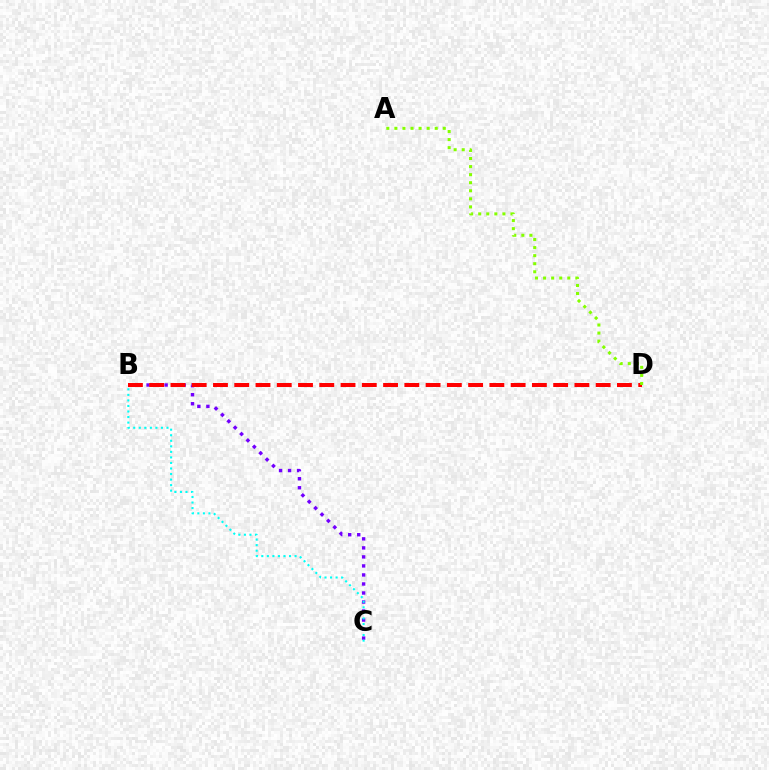{('B', 'C'): [{'color': '#7200ff', 'line_style': 'dotted', 'thickness': 2.45}, {'color': '#00fff6', 'line_style': 'dotted', 'thickness': 1.51}], ('B', 'D'): [{'color': '#ff0000', 'line_style': 'dashed', 'thickness': 2.89}], ('A', 'D'): [{'color': '#84ff00', 'line_style': 'dotted', 'thickness': 2.19}]}